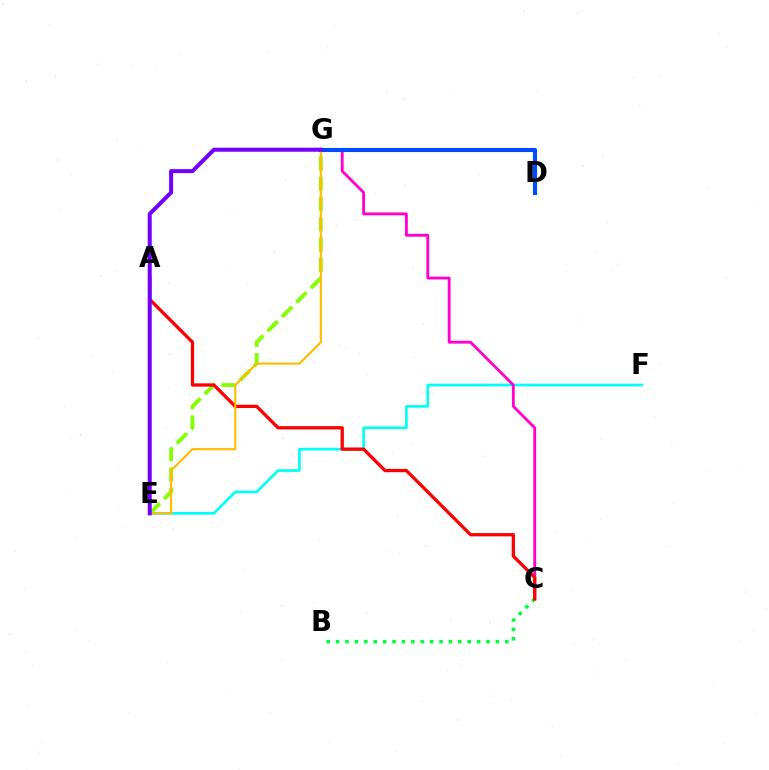{('E', 'F'): [{'color': '#00fff6', 'line_style': 'solid', 'thickness': 1.92}], ('C', 'G'): [{'color': '#ff00cf', 'line_style': 'solid', 'thickness': 2.05}], ('E', 'G'): [{'color': '#84ff00', 'line_style': 'dashed', 'thickness': 2.76}, {'color': '#ffbd00', 'line_style': 'solid', 'thickness': 1.56}, {'color': '#7200ff', 'line_style': 'solid', 'thickness': 2.89}], ('D', 'G'): [{'color': '#004bff', 'line_style': 'solid', 'thickness': 2.96}], ('B', 'C'): [{'color': '#00ff39', 'line_style': 'dotted', 'thickness': 2.55}], ('A', 'C'): [{'color': '#ff0000', 'line_style': 'solid', 'thickness': 2.37}]}